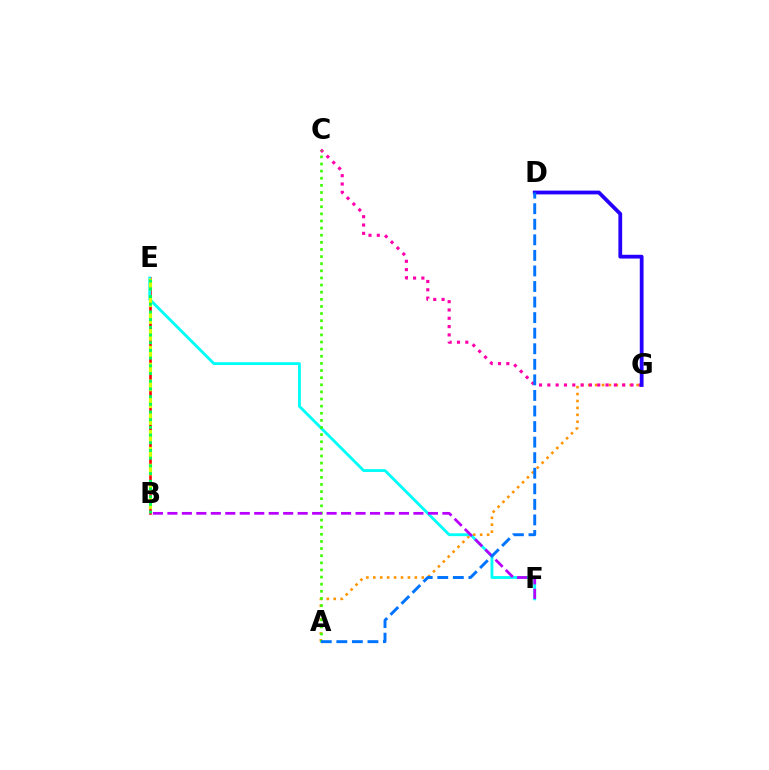{('A', 'G'): [{'color': '#ff9400', 'line_style': 'dotted', 'thickness': 1.88}], ('B', 'E'): [{'color': '#ff0000', 'line_style': 'solid', 'thickness': 1.86}, {'color': '#d1ff00', 'line_style': 'dashed', 'thickness': 2.29}, {'color': '#00ff5c', 'line_style': 'dotted', 'thickness': 2.09}], ('C', 'G'): [{'color': '#ff00ac', 'line_style': 'dotted', 'thickness': 2.26}], ('E', 'F'): [{'color': '#00fff6', 'line_style': 'solid', 'thickness': 2.05}], ('A', 'C'): [{'color': '#3dff00', 'line_style': 'dotted', 'thickness': 1.93}], ('D', 'G'): [{'color': '#2500ff', 'line_style': 'solid', 'thickness': 2.72}], ('B', 'F'): [{'color': '#b900ff', 'line_style': 'dashed', 'thickness': 1.97}], ('A', 'D'): [{'color': '#0074ff', 'line_style': 'dashed', 'thickness': 2.11}]}